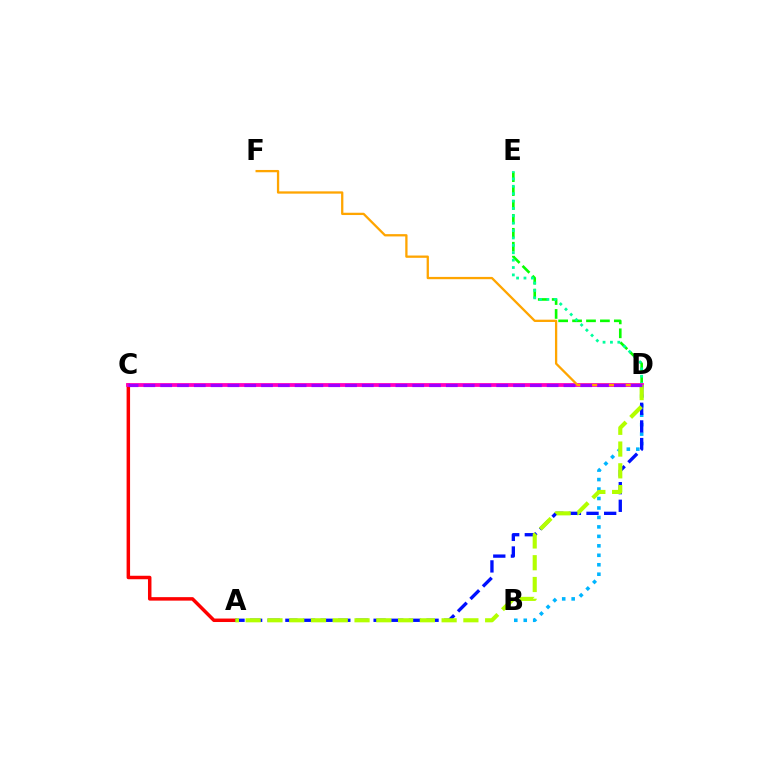{('D', 'E'): [{'color': '#08ff00', 'line_style': 'dashed', 'thickness': 1.89}, {'color': '#00ff9d', 'line_style': 'dotted', 'thickness': 2.01}], ('A', 'C'): [{'color': '#ff0000', 'line_style': 'solid', 'thickness': 2.51}], ('C', 'D'): [{'color': '#ff00bd', 'line_style': 'solid', 'thickness': 2.73}, {'color': '#9b00ff', 'line_style': 'dashed', 'thickness': 2.28}], ('B', 'D'): [{'color': '#00b5ff', 'line_style': 'dotted', 'thickness': 2.57}], ('D', 'F'): [{'color': '#ffa500', 'line_style': 'solid', 'thickness': 1.65}], ('A', 'D'): [{'color': '#0010ff', 'line_style': 'dashed', 'thickness': 2.4}, {'color': '#b3ff00', 'line_style': 'dashed', 'thickness': 2.96}]}